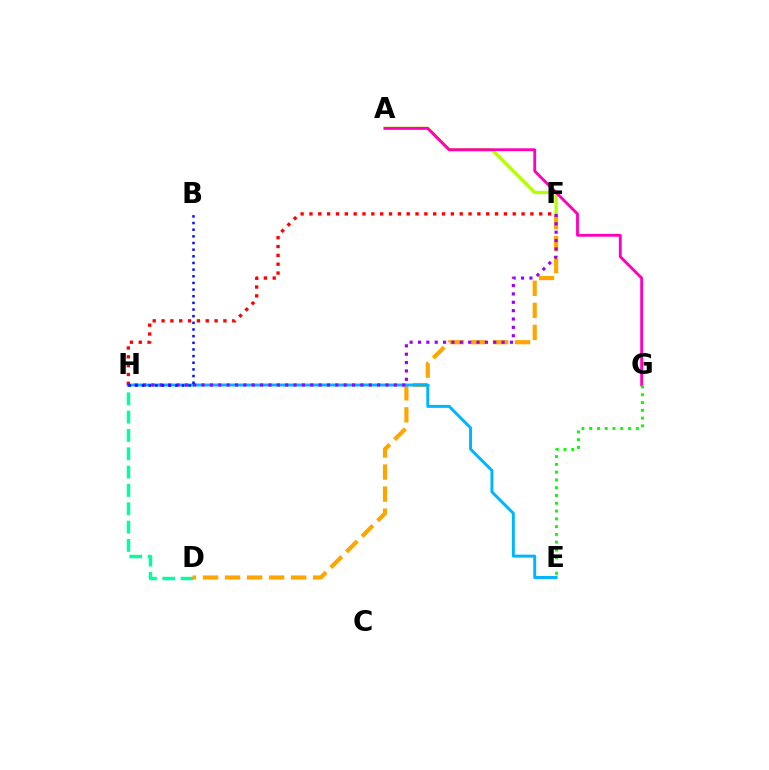{('D', 'H'): [{'color': '#00ff9d', 'line_style': 'dashed', 'thickness': 2.49}], ('D', 'F'): [{'color': '#ffa500', 'line_style': 'dashed', 'thickness': 2.99}], ('A', 'F'): [{'color': '#b3ff00', 'line_style': 'solid', 'thickness': 2.37}], ('E', 'H'): [{'color': '#00b5ff', 'line_style': 'solid', 'thickness': 2.12}], ('A', 'G'): [{'color': '#ff00bd', 'line_style': 'solid', 'thickness': 2.05}], ('E', 'G'): [{'color': '#08ff00', 'line_style': 'dotted', 'thickness': 2.11}], ('F', 'H'): [{'color': '#ff0000', 'line_style': 'dotted', 'thickness': 2.4}, {'color': '#9b00ff', 'line_style': 'dotted', 'thickness': 2.27}], ('B', 'H'): [{'color': '#0010ff', 'line_style': 'dotted', 'thickness': 1.81}]}